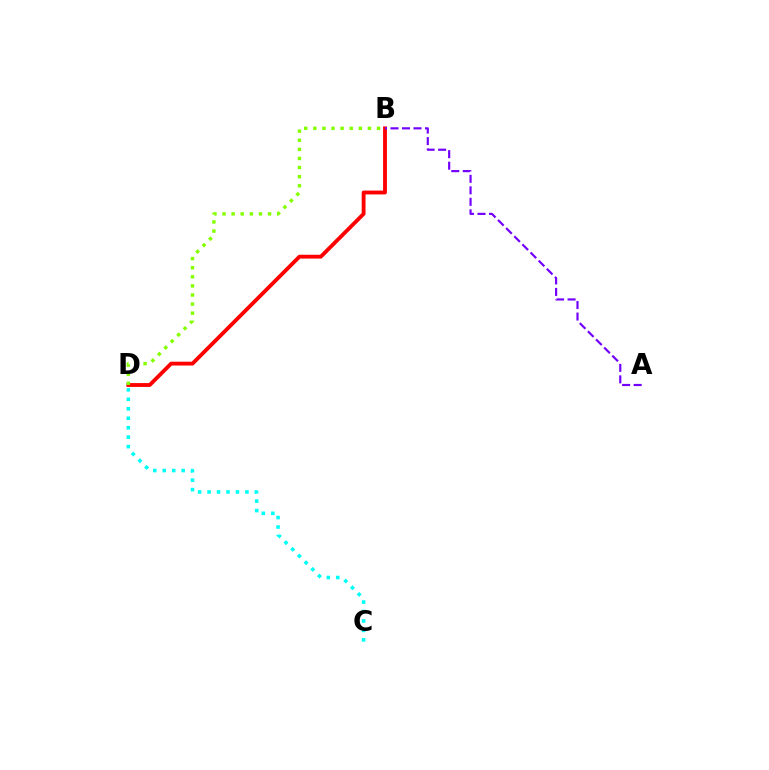{('B', 'D'): [{'color': '#ff0000', 'line_style': 'solid', 'thickness': 2.77}, {'color': '#84ff00', 'line_style': 'dotted', 'thickness': 2.47}], ('A', 'B'): [{'color': '#7200ff', 'line_style': 'dashed', 'thickness': 1.56}], ('C', 'D'): [{'color': '#00fff6', 'line_style': 'dotted', 'thickness': 2.57}]}